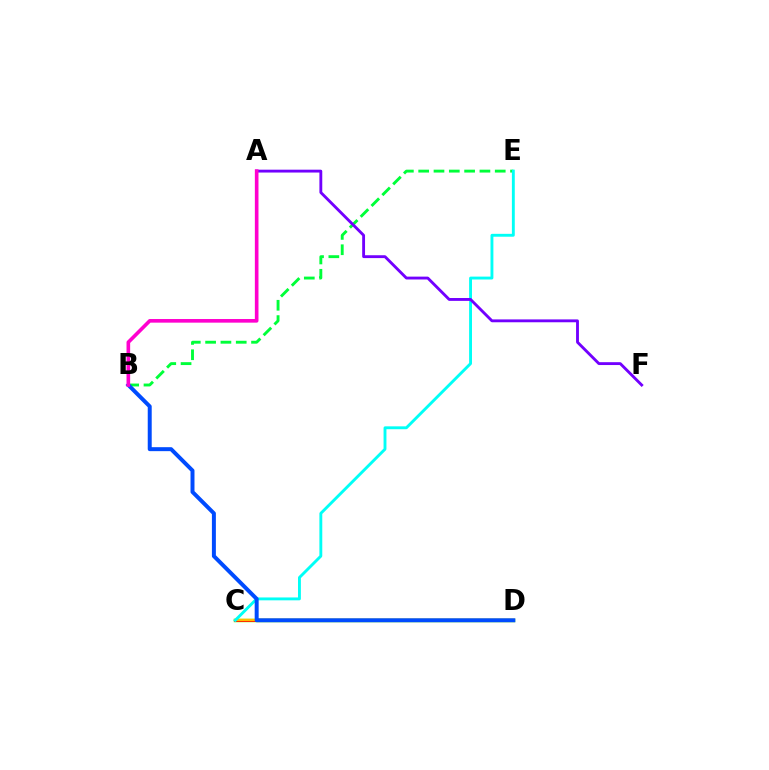{('B', 'E'): [{'color': '#00ff39', 'line_style': 'dashed', 'thickness': 2.08}], ('C', 'D'): [{'color': '#84ff00', 'line_style': 'solid', 'thickness': 2.5}, {'color': '#ff0000', 'line_style': 'solid', 'thickness': 2.13}, {'color': '#ffbd00', 'line_style': 'solid', 'thickness': 1.75}], ('C', 'E'): [{'color': '#00fff6', 'line_style': 'solid', 'thickness': 2.08}], ('A', 'F'): [{'color': '#7200ff', 'line_style': 'solid', 'thickness': 2.06}], ('B', 'D'): [{'color': '#004bff', 'line_style': 'solid', 'thickness': 2.86}], ('A', 'B'): [{'color': '#ff00cf', 'line_style': 'solid', 'thickness': 2.61}]}